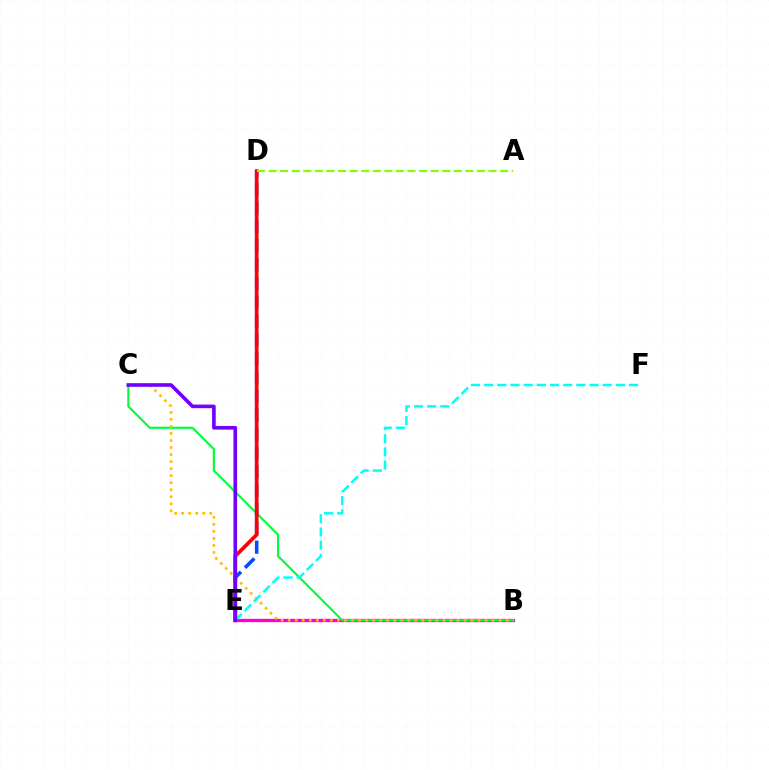{('B', 'E'): [{'color': '#ff00cf', 'line_style': 'solid', 'thickness': 2.39}], ('B', 'C'): [{'color': '#00ff39', 'line_style': 'solid', 'thickness': 1.55}, {'color': '#ffbd00', 'line_style': 'dotted', 'thickness': 1.91}], ('D', 'E'): [{'color': '#004bff', 'line_style': 'dashed', 'thickness': 2.56}, {'color': '#ff0000', 'line_style': 'solid', 'thickness': 2.66}], ('E', 'F'): [{'color': '#00fff6', 'line_style': 'dashed', 'thickness': 1.79}], ('A', 'D'): [{'color': '#84ff00', 'line_style': 'dashed', 'thickness': 1.57}], ('C', 'E'): [{'color': '#7200ff', 'line_style': 'solid', 'thickness': 2.61}]}